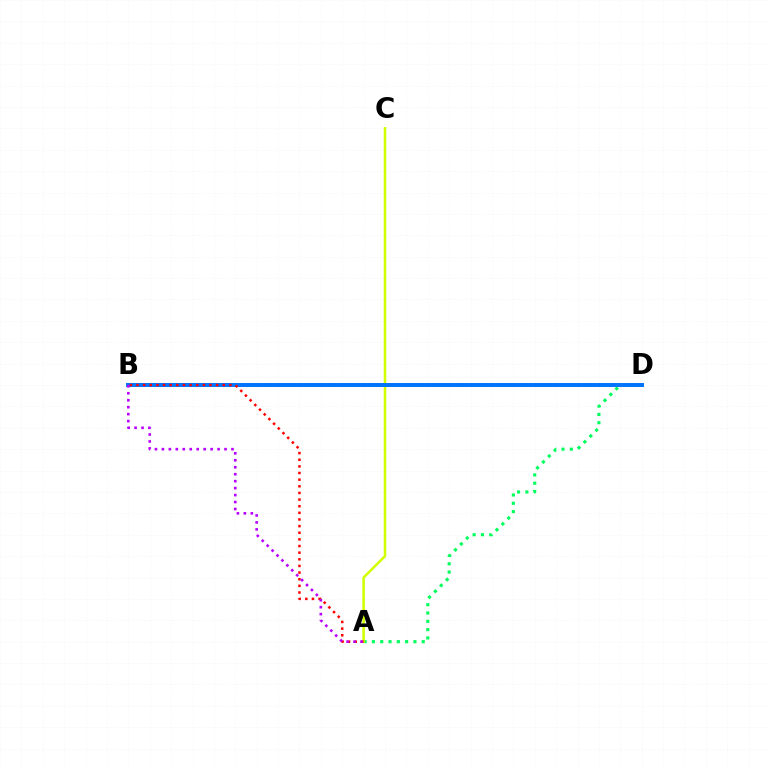{('A', 'D'): [{'color': '#00ff5c', 'line_style': 'dotted', 'thickness': 2.25}], ('A', 'C'): [{'color': '#d1ff00', 'line_style': 'solid', 'thickness': 1.82}], ('B', 'D'): [{'color': '#0074ff', 'line_style': 'solid', 'thickness': 2.85}], ('A', 'B'): [{'color': '#ff0000', 'line_style': 'dotted', 'thickness': 1.8}, {'color': '#b900ff', 'line_style': 'dotted', 'thickness': 1.89}]}